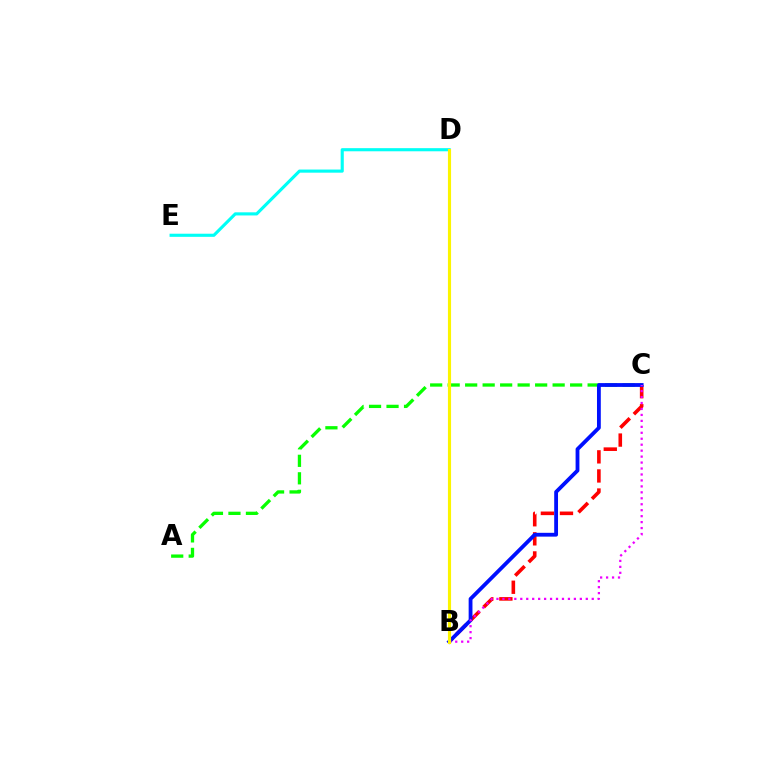{('B', 'C'): [{'color': '#ff0000', 'line_style': 'dashed', 'thickness': 2.59}, {'color': '#0010ff', 'line_style': 'solid', 'thickness': 2.74}, {'color': '#ee00ff', 'line_style': 'dotted', 'thickness': 1.62}], ('A', 'C'): [{'color': '#08ff00', 'line_style': 'dashed', 'thickness': 2.38}], ('D', 'E'): [{'color': '#00fff6', 'line_style': 'solid', 'thickness': 2.25}], ('B', 'D'): [{'color': '#fcf500', 'line_style': 'solid', 'thickness': 2.26}]}